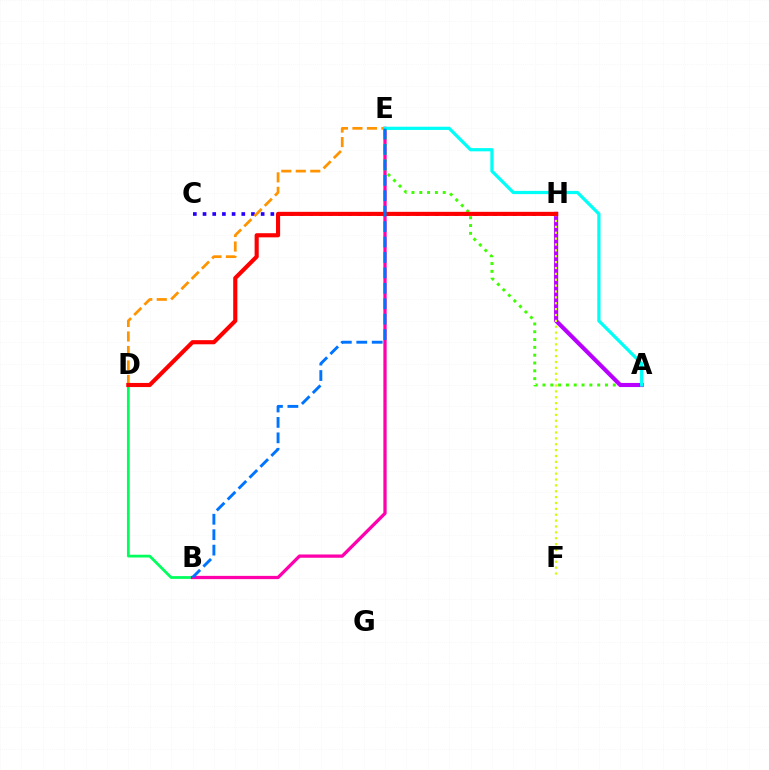{('B', 'D'): [{'color': '#00ff5c', 'line_style': 'solid', 'thickness': 1.99}], ('B', 'E'): [{'color': '#ff00ac', 'line_style': 'solid', 'thickness': 2.35}, {'color': '#0074ff', 'line_style': 'dashed', 'thickness': 2.1}], ('C', 'H'): [{'color': '#2500ff', 'line_style': 'dotted', 'thickness': 2.63}], ('A', 'E'): [{'color': '#3dff00', 'line_style': 'dotted', 'thickness': 2.12}, {'color': '#00fff6', 'line_style': 'solid', 'thickness': 2.33}], ('A', 'H'): [{'color': '#b900ff', 'line_style': 'solid', 'thickness': 2.96}], ('F', 'H'): [{'color': '#d1ff00', 'line_style': 'dotted', 'thickness': 1.6}], ('D', 'E'): [{'color': '#ff9400', 'line_style': 'dashed', 'thickness': 1.97}], ('D', 'H'): [{'color': '#ff0000', 'line_style': 'solid', 'thickness': 2.97}]}